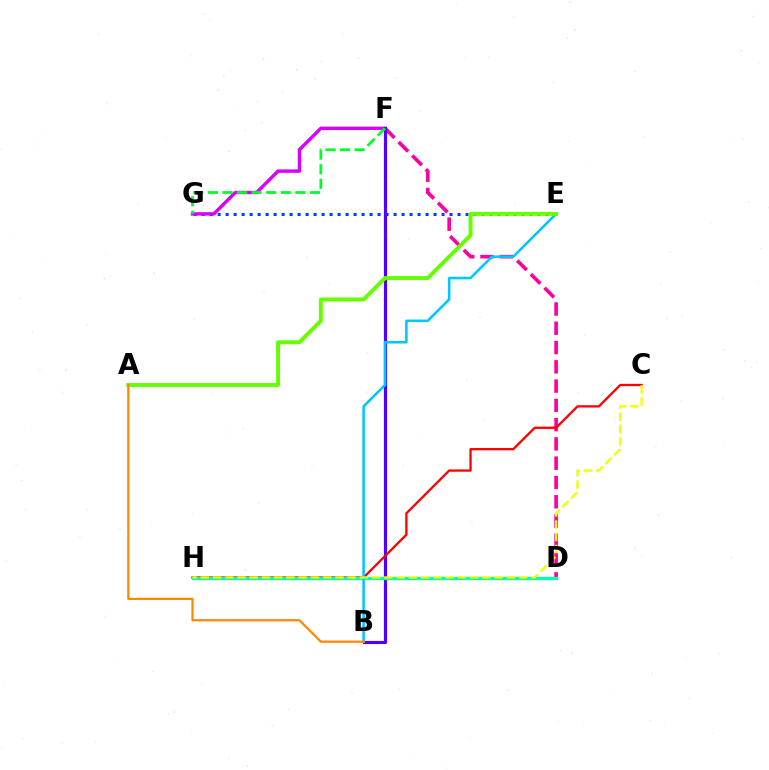{('D', 'F'): [{'color': '#ff00a0', 'line_style': 'dashed', 'thickness': 2.62}], ('E', 'G'): [{'color': '#003fff', 'line_style': 'dotted', 'thickness': 2.17}], ('F', 'G'): [{'color': '#d600ff', 'line_style': 'solid', 'thickness': 2.46}, {'color': '#00ff27', 'line_style': 'dashed', 'thickness': 1.98}], ('B', 'F'): [{'color': '#4f00ff', 'line_style': 'solid', 'thickness': 2.28}], ('C', 'H'): [{'color': '#ff0000', 'line_style': 'solid', 'thickness': 1.66}, {'color': '#eeff00', 'line_style': 'dashed', 'thickness': 1.66}], ('D', 'H'): [{'color': '#00ffaf', 'line_style': 'solid', 'thickness': 2.39}], ('B', 'E'): [{'color': '#00c7ff', 'line_style': 'solid', 'thickness': 1.85}], ('A', 'E'): [{'color': '#66ff00', 'line_style': 'solid', 'thickness': 2.83}], ('A', 'B'): [{'color': '#ff8800', 'line_style': 'solid', 'thickness': 1.61}]}